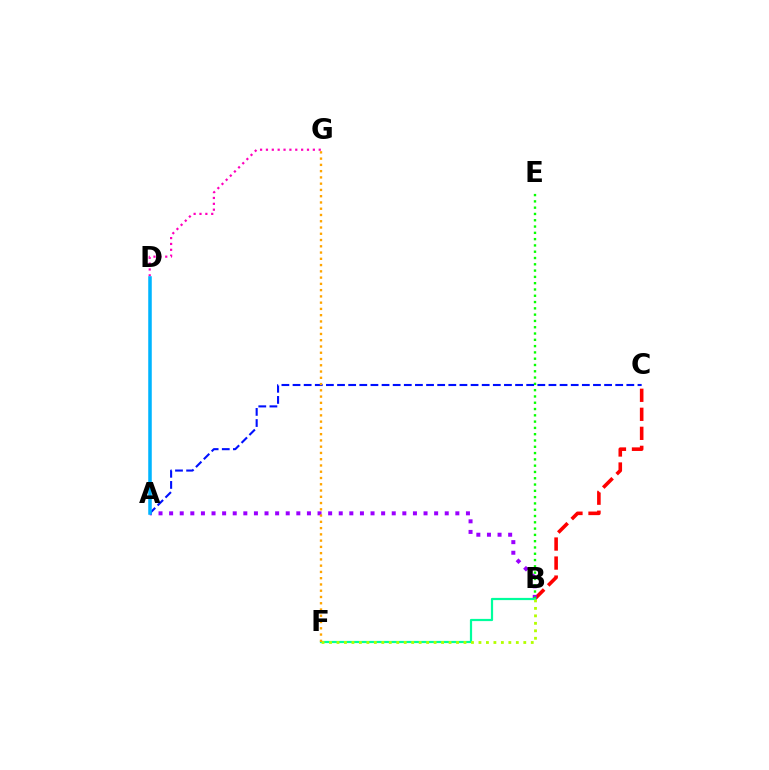{('B', 'C'): [{'color': '#ff0000', 'line_style': 'dashed', 'thickness': 2.58}], ('A', 'B'): [{'color': '#9b00ff', 'line_style': 'dotted', 'thickness': 2.88}], ('B', 'E'): [{'color': '#08ff00', 'line_style': 'dotted', 'thickness': 1.71}], ('B', 'F'): [{'color': '#00ff9d', 'line_style': 'solid', 'thickness': 1.59}, {'color': '#b3ff00', 'line_style': 'dotted', 'thickness': 2.03}], ('D', 'G'): [{'color': '#ff00bd', 'line_style': 'dotted', 'thickness': 1.59}], ('A', 'C'): [{'color': '#0010ff', 'line_style': 'dashed', 'thickness': 1.51}], ('F', 'G'): [{'color': '#ffa500', 'line_style': 'dotted', 'thickness': 1.7}], ('A', 'D'): [{'color': '#00b5ff', 'line_style': 'solid', 'thickness': 2.54}]}